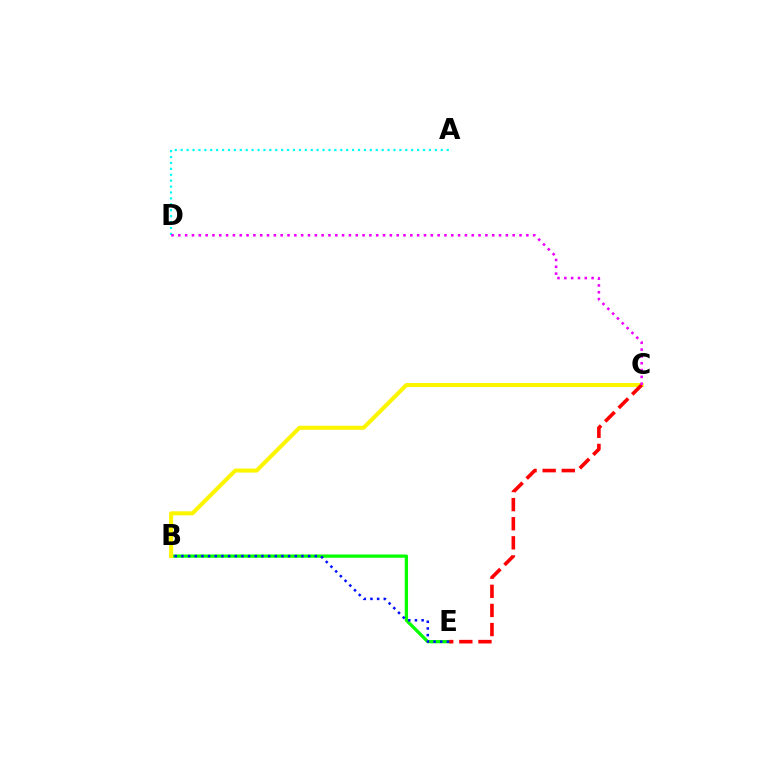{('B', 'E'): [{'color': '#08ff00', 'line_style': 'solid', 'thickness': 2.37}, {'color': '#0010ff', 'line_style': 'dotted', 'thickness': 1.81}], ('B', 'C'): [{'color': '#fcf500', 'line_style': 'solid', 'thickness': 2.91}], ('C', 'E'): [{'color': '#ff0000', 'line_style': 'dashed', 'thickness': 2.6}], ('A', 'D'): [{'color': '#00fff6', 'line_style': 'dotted', 'thickness': 1.61}], ('C', 'D'): [{'color': '#ee00ff', 'line_style': 'dotted', 'thickness': 1.85}]}